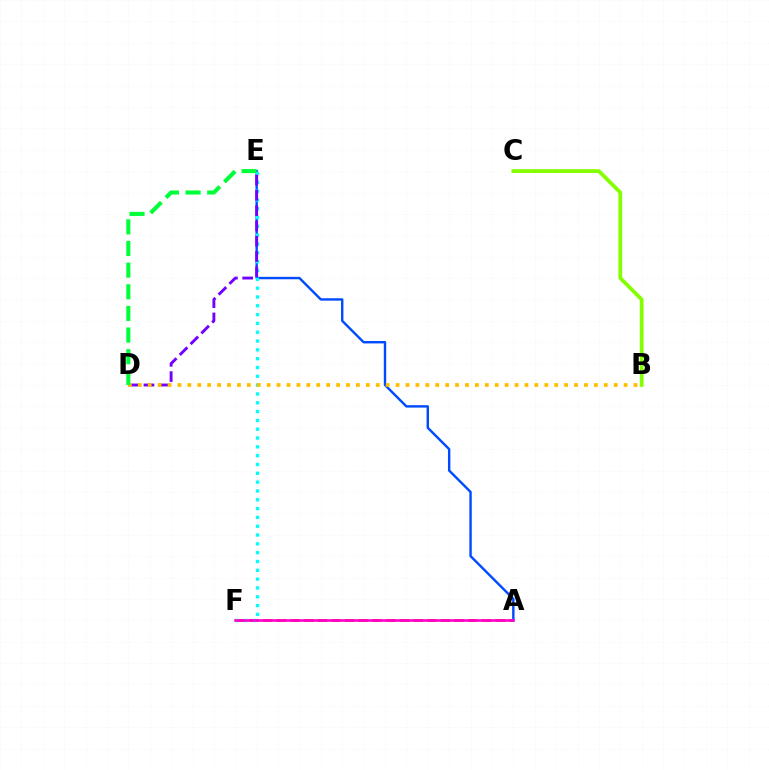{('A', 'F'): [{'color': '#ff0000', 'line_style': 'dashed', 'thickness': 1.86}, {'color': '#ff00cf', 'line_style': 'solid', 'thickness': 1.86}], ('A', 'E'): [{'color': '#004bff', 'line_style': 'solid', 'thickness': 1.73}], ('E', 'F'): [{'color': '#00fff6', 'line_style': 'dotted', 'thickness': 2.4}], ('D', 'E'): [{'color': '#7200ff', 'line_style': 'dashed', 'thickness': 2.08}, {'color': '#00ff39', 'line_style': 'dashed', 'thickness': 2.94}], ('B', 'C'): [{'color': '#84ff00', 'line_style': 'solid', 'thickness': 2.71}], ('B', 'D'): [{'color': '#ffbd00', 'line_style': 'dotted', 'thickness': 2.69}]}